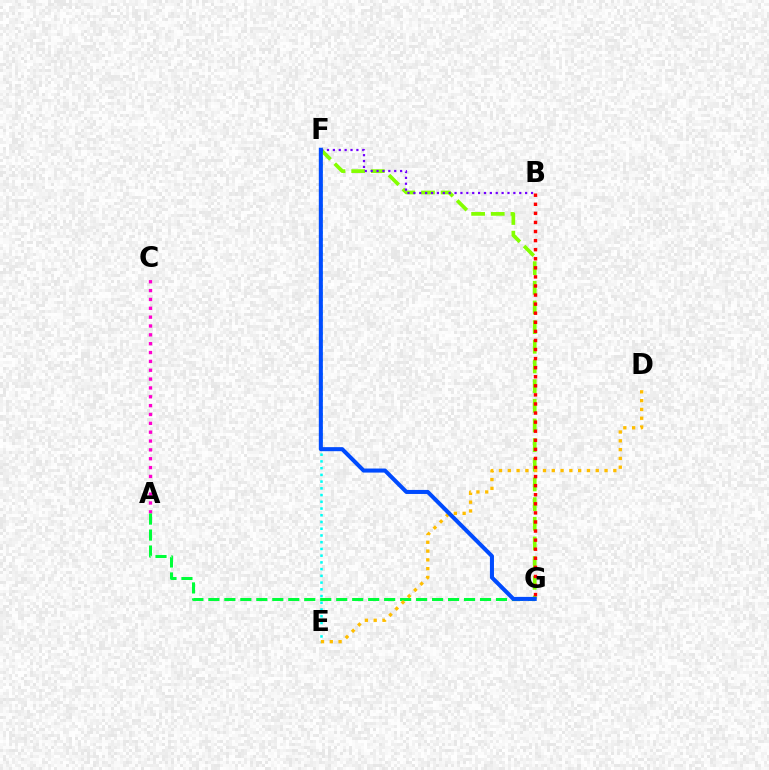{('A', 'C'): [{'color': '#ff00cf', 'line_style': 'dotted', 'thickness': 2.4}], ('F', 'G'): [{'color': '#84ff00', 'line_style': 'dashed', 'thickness': 2.67}, {'color': '#004bff', 'line_style': 'solid', 'thickness': 2.91}], ('E', 'F'): [{'color': '#00fff6', 'line_style': 'dotted', 'thickness': 1.83}], ('B', 'G'): [{'color': '#ff0000', 'line_style': 'dotted', 'thickness': 2.47}], ('A', 'G'): [{'color': '#00ff39', 'line_style': 'dashed', 'thickness': 2.17}], ('D', 'E'): [{'color': '#ffbd00', 'line_style': 'dotted', 'thickness': 2.39}], ('B', 'F'): [{'color': '#7200ff', 'line_style': 'dotted', 'thickness': 1.6}]}